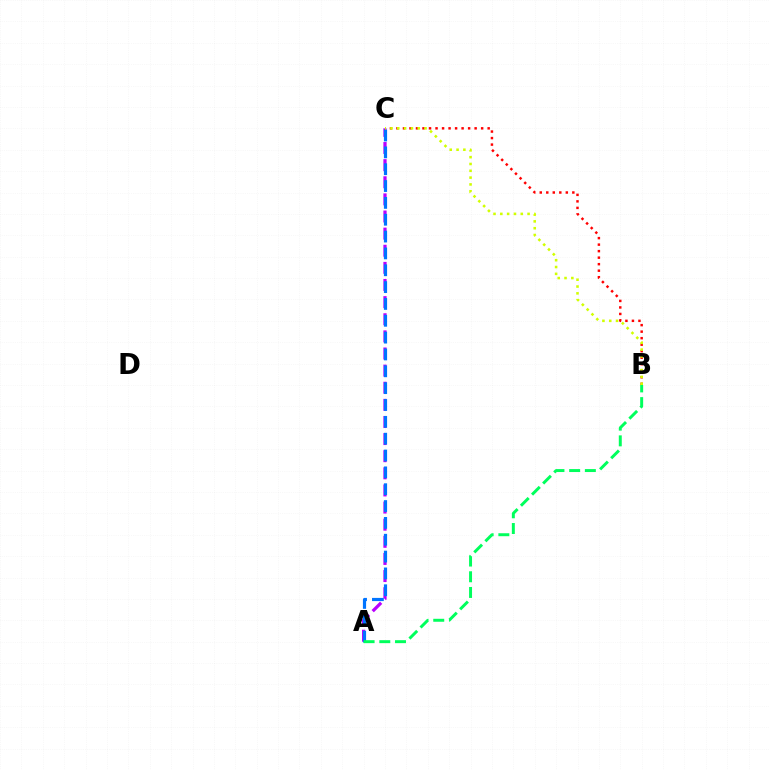{('A', 'C'): [{'color': '#b900ff', 'line_style': 'dashed', 'thickness': 2.33}, {'color': '#0074ff', 'line_style': 'dashed', 'thickness': 2.29}], ('B', 'C'): [{'color': '#ff0000', 'line_style': 'dotted', 'thickness': 1.77}, {'color': '#d1ff00', 'line_style': 'dotted', 'thickness': 1.85}], ('A', 'B'): [{'color': '#00ff5c', 'line_style': 'dashed', 'thickness': 2.13}]}